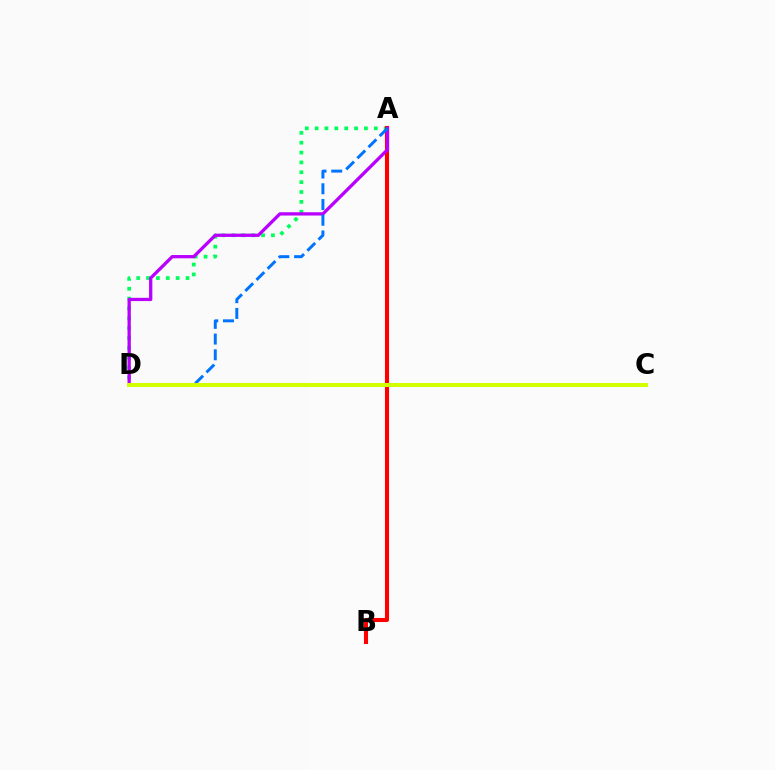{('A', 'D'): [{'color': '#00ff5c', 'line_style': 'dotted', 'thickness': 2.68}, {'color': '#b900ff', 'line_style': 'solid', 'thickness': 2.37}, {'color': '#0074ff', 'line_style': 'dashed', 'thickness': 2.14}], ('A', 'B'): [{'color': '#ff0000', 'line_style': 'solid', 'thickness': 2.94}], ('C', 'D'): [{'color': '#d1ff00', 'line_style': 'solid', 'thickness': 2.88}]}